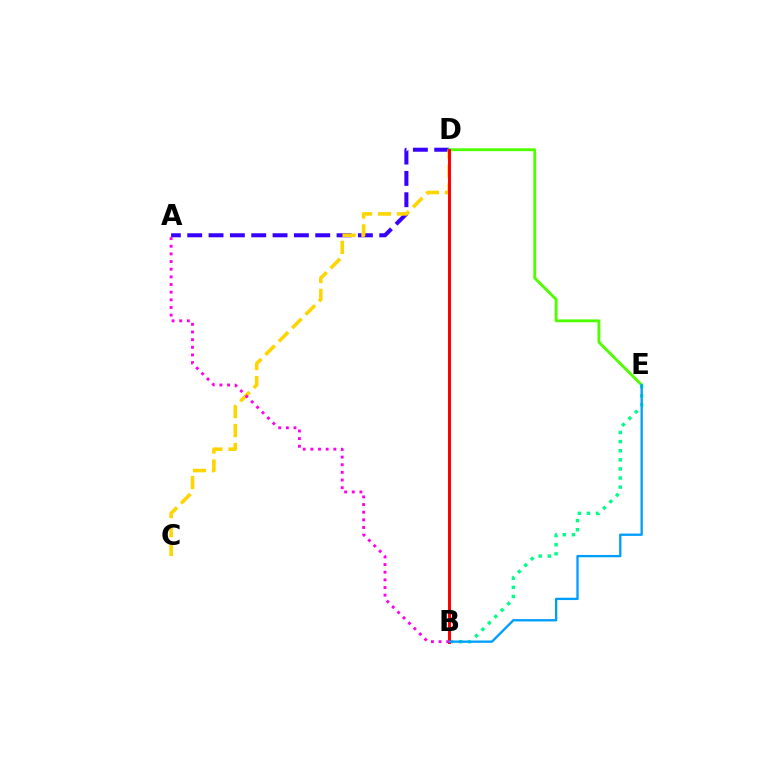{('B', 'E'): [{'color': '#00ff86', 'line_style': 'dotted', 'thickness': 2.47}, {'color': '#009eff', 'line_style': 'solid', 'thickness': 1.67}], ('A', 'D'): [{'color': '#3700ff', 'line_style': 'dashed', 'thickness': 2.9}], ('C', 'D'): [{'color': '#ffd500', 'line_style': 'dashed', 'thickness': 2.57}], ('D', 'E'): [{'color': '#4fff00', 'line_style': 'solid', 'thickness': 2.05}], ('B', 'D'): [{'color': '#ff0000', 'line_style': 'solid', 'thickness': 2.14}], ('A', 'B'): [{'color': '#ff00ed', 'line_style': 'dotted', 'thickness': 2.08}]}